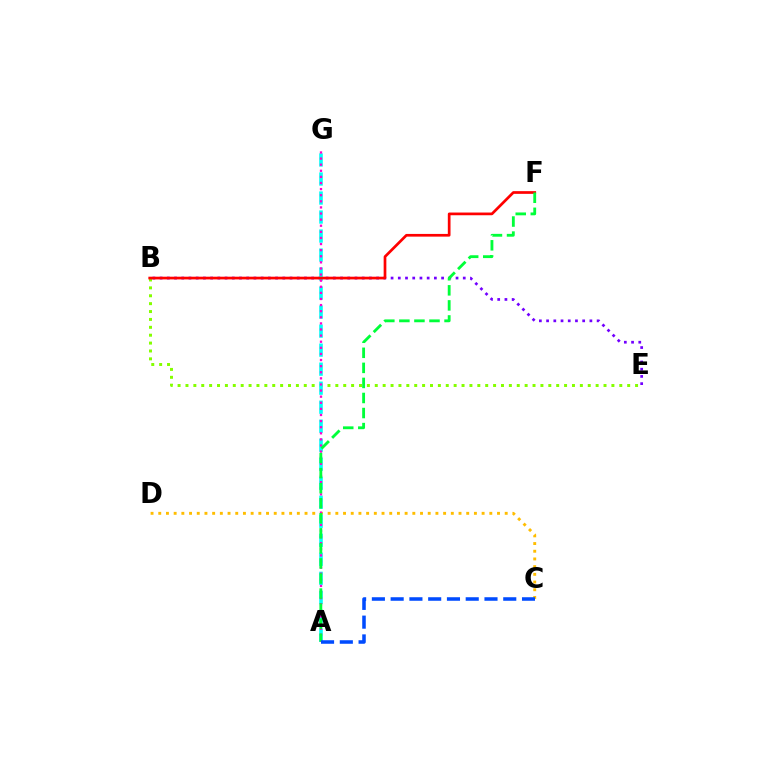{('B', 'E'): [{'color': '#7200ff', 'line_style': 'dotted', 'thickness': 1.96}, {'color': '#84ff00', 'line_style': 'dotted', 'thickness': 2.14}], ('C', 'D'): [{'color': '#ffbd00', 'line_style': 'dotted', 'thickness': 2.09}], ('A', 'G'): [{'color': '#00fff6', 'line_style': 'dashed', 'thickness': 2.58}, {'color': '#ff00cf', 'line_style': 'dotted', 'thickness': 1.66}], ('B', 'F'): [{'color': '#ff0000', 'line_style': 'solid', 'thickness': 1.95}], ('A', 'F'): [{'color': '#00ff39', 'line_style': 'dashed', 'thickness': 2.05}], ('A', 'C'): [{'color': '#004bff', 'line_style': 'dashed', 'thickness': 2.55}]}